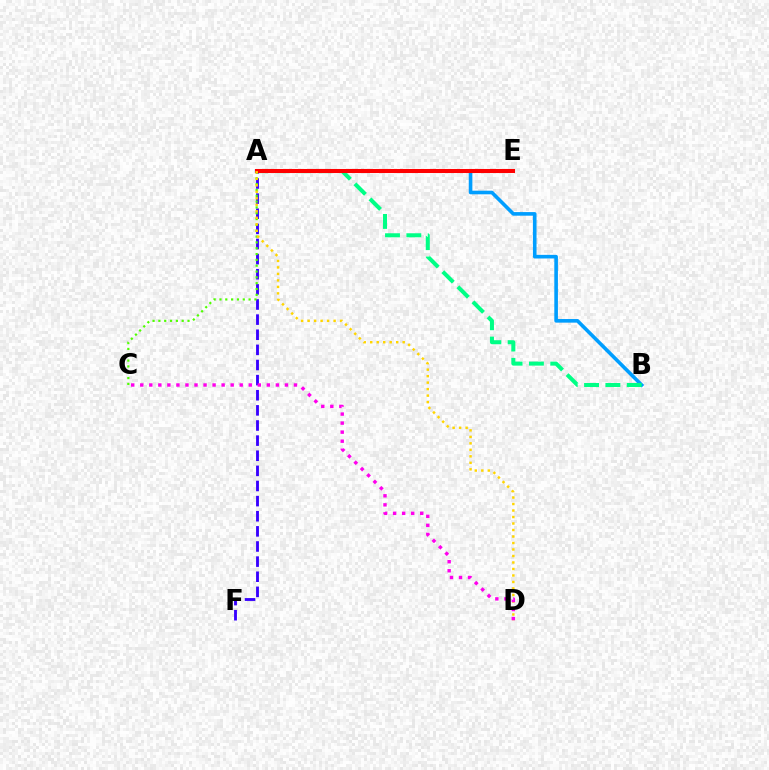{('A', 'B'): [{'color': '#009eff', 'line_style': 'solid', 'thickness': 2.6}, {'color': '#00ff86', 'line_style': 'dashed', 'thickness': 2.9}], ('A', 'F'): [{'color': '#3700ff', 'line_style': 'dashed', 'thickness': 2.05}], ('A', 'C'): [{'color': '#4fff00', 'line_style': 'dotted', 'thickness': 1.58}], ('A', 'E'): [{'color': '#ff0000', 'line_style': 'solid', 'thickness': 2.91}], ('A', 'D'): [{'color': '#ffd500', 'line_style': 'dotted', 'thickness': 1.76}], ('C', 'D'): [{'color': '#ff00ed', 'line_style': 'dotted', 'thickness': 2.46}]}